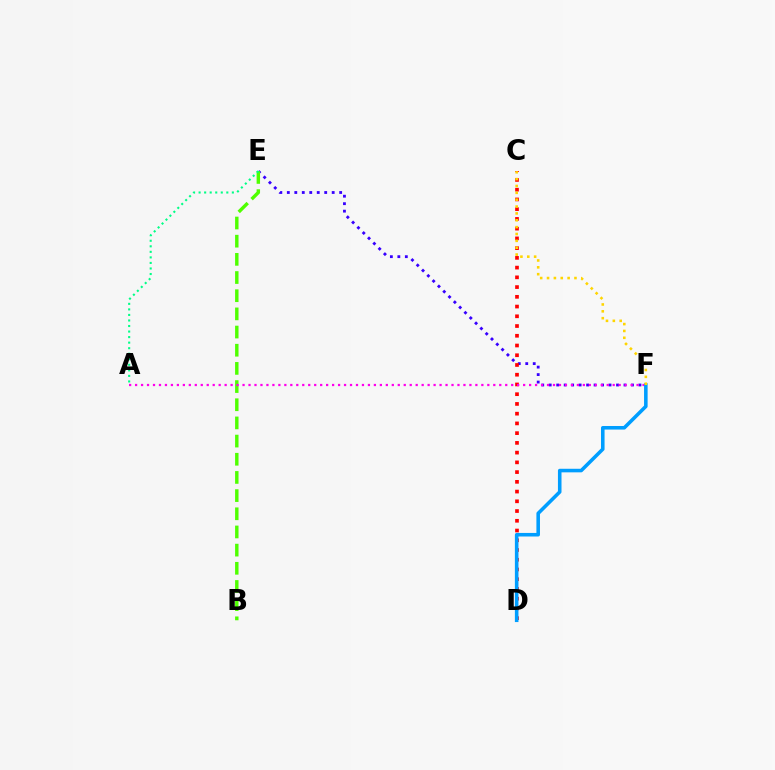{('E', 'F'): [{'color': '#3700ff', 'line_style': 'dotted', 'thickness': 2.03}], ('B', 'E'): [{'color': '#4fff00', 'line_style': 'dashed', 'thickness': 2.47}], ('C', 'D'): [{'color': '#ff0000', 'line_style': 'dotted', 'thickness': 2.65}], ('A', 'F'): [{'color': '#ff00ed', 'line_style': 'dotted', 'thickness': 1.62}], ('A', 'E'): [{'color': '#00ff86', 'line_style': 'dotted', 'thickness': 1.51}], ('D', 'F'): [{'color': '#009eff', 'line_style': 'solid', 'thickness': 2.57}], ('C', 'F'): [{'color': '#ffd500', 'line_style': 'dotted', 'thickness': 1.86}]}